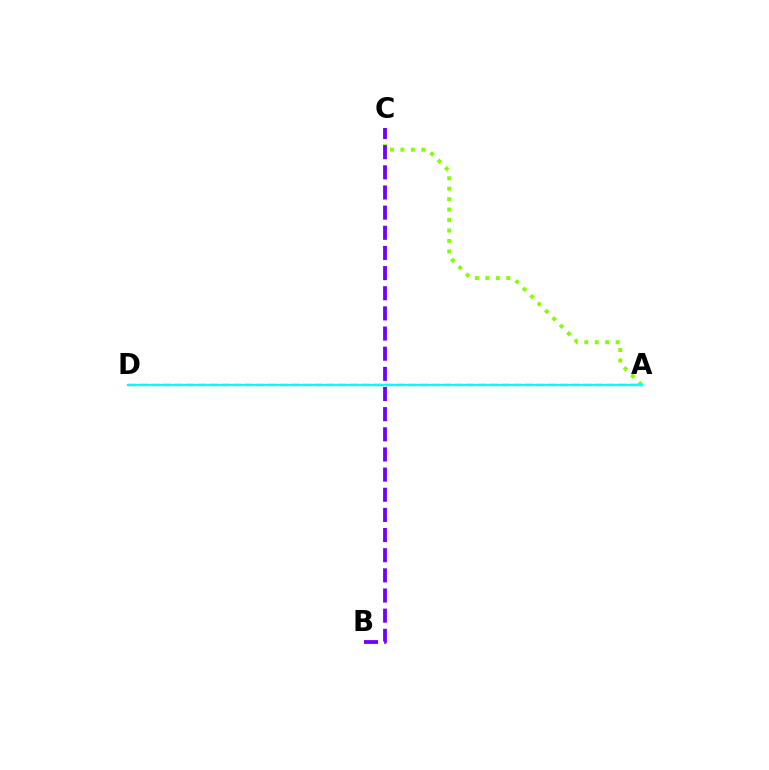{('A', 'C'): [{'color': '#84ff00', 'line_style': 'dotted', 'thickness': 2.84}], ('B', 'C'): [{'color': '#7200ff', 'line_style': 'dashed', 'thickness': 2.74}], ('A', 'D'): [{'color': '#ff0000', 'line_style': 'dashed', 'thickness': 1.59}, {'color': '#00fff6', 'line_style': 'solid', 'thickness': 1.67}]}